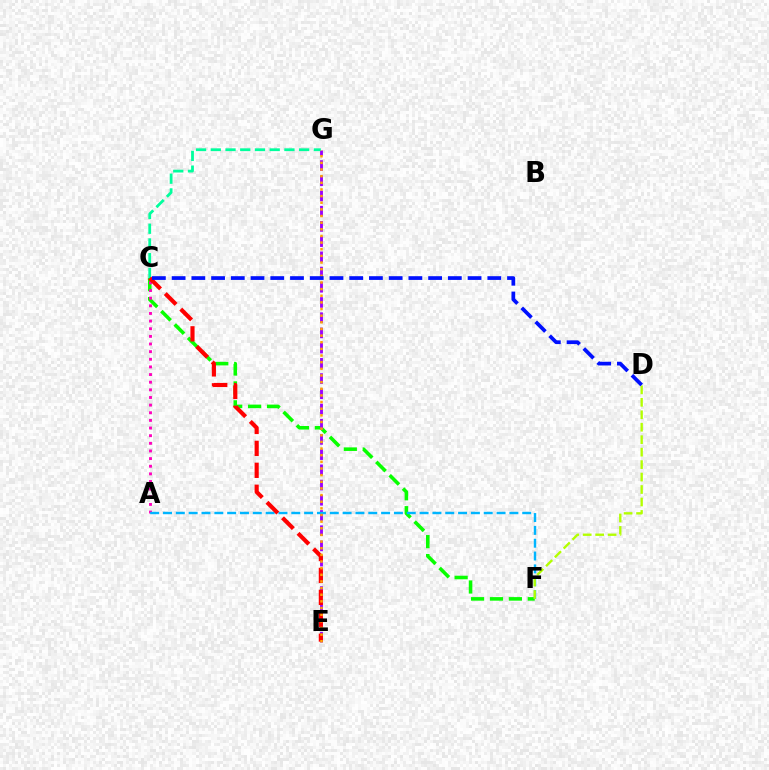{('C', 'F'): [{'color': '#08ff00', 'line_style': 'dashed', 'thickness': 2.57}], ('E', 'G'): [{'color': '#9b00ff', 'line_style': 'dashed', 'thickness': 2.07}, {'color': '#ffa500', 'line_style': 'dotted', 'thickness': 1.81}], ('C', 'G'): [{'color': '#00ff9d', 'line_style': 'dashed', 'thickness': 2.0}], ('A', 'C'): [{'color': '#ff00bd', 'line_style': 'dotted', 'thickness': 2.08}], ('A', 'F'): [{'color': '#00b5ff', 'line_style': 'dashed', 'thickness': 1.74}], ('D', 'F'): [{'color': '#b3ff00', 'line_style': 'dashed', 'thickness': 1.69}], ('C', 'E'): [{'color': '#ff0000', 'line_style': 'dashed', 'thickness': 2.98}], ('C', 'D'): [{'color': '#0010ff', 'line_style': 'dashed', 'thickness': 2.68}]}